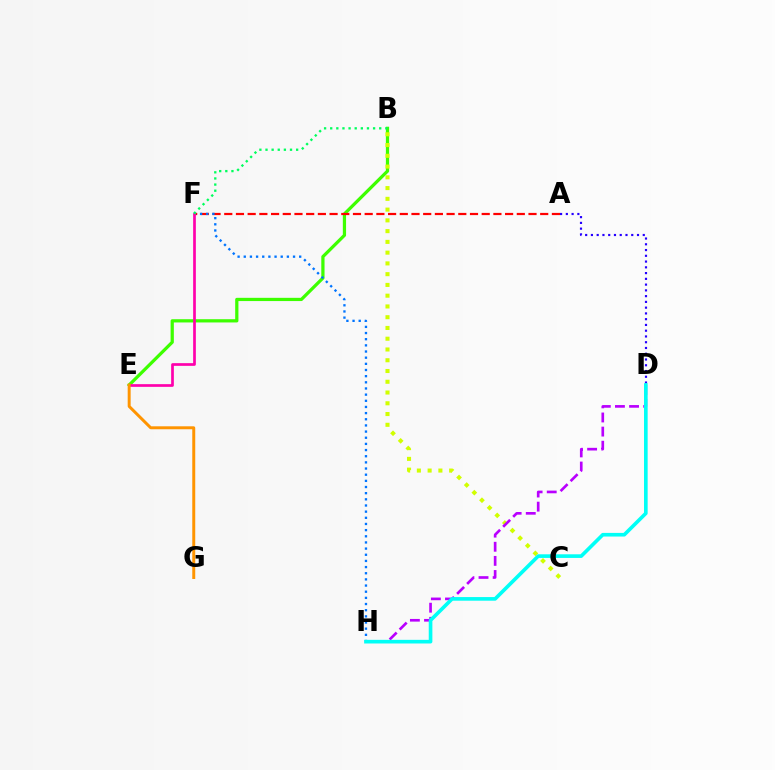{('A', 'D'): [{'color': '#2500ff', 'line_style': 'dotted', 'thickness': 1.57}], ('B', 'E'): [{'color': '#3dff00', 'line_style': 'solid', 'thickness': 2.33}], ('B', 'C'): [{'color': '#d1ff00', 'line_style': 'dotted', 'thickness': 2.92}], ('A', 'F'): [{'color': '#ff0000', 'line_style': 'dashed', 'thickness': 1.59}], ('D', 'H'): [{'color': '#b900ff', 'line_style': 'dashed', 'thickness': 1.92}, {'color': '#00fff6', 'line_style': 'solid', 'thickness': 2.62}], ('F', 'H'): [{'color': '#0074ff', 'line_style': 'dotted', 'thickness': 1.67}], ('E', 'F'): [{'color': '#ff00ac', 'line_style': 'solid', 'thickness': 1.94}], ('B', 'F'): [{'color': '#00ff5c', 'line_style': 'dotted', 'thickness': 1.66}], ('E', 'G'): [{'color': '#ff9400', 'line_style': 'solid', 'thickness': 2.13}]}